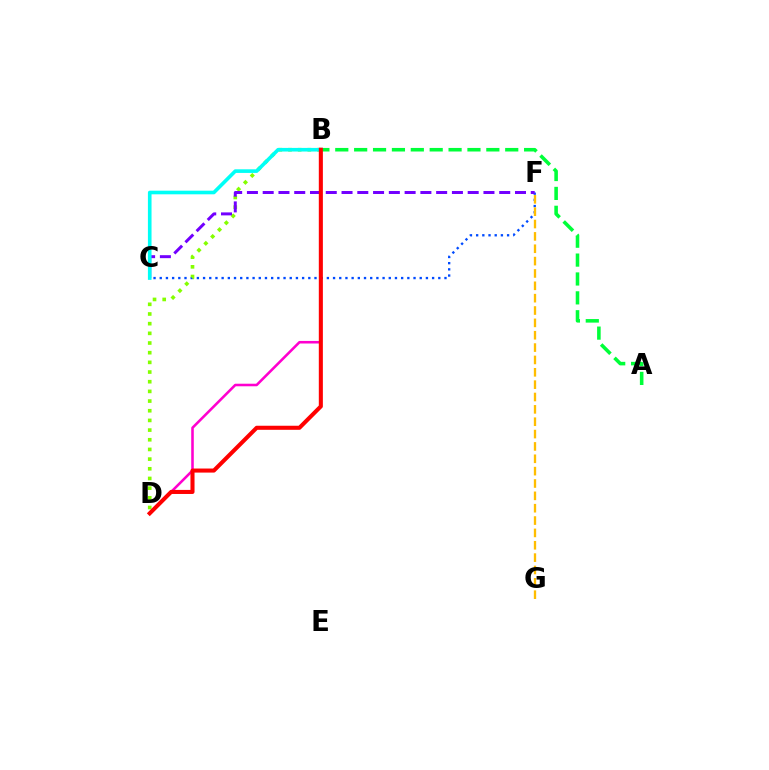{('C', 'F'): [{'color': '#004bff', 'line_style': 'dotted', 'thickness': 1.68}, {'color': '#7200ff', 'line_style': 'dashed', 'thickness': 2.14}], ('B', 'D'): [{'color': '#84ff00', 'line_style': 'dotted', 'thickness': 2.63}, {'color': '#ff00cf', 'line_style': 'solid', 'thickness': 1.85}, {'color': '#ff0000', 'line_style': 'solid', 'thickness': 2.92}], ('B', 'C'): [{'color': '#00fff6', 'line_style': 'solid', 'thickness': 2.61}], ('A', 'B'): [{'color': '#00ff39', 'line_style': 'dashed', 'thickness': 2.57}], ('F', 'G'): [{'color': '#ffbd00', 'line_style': 'dashed', 'thickness': 1.68}]}